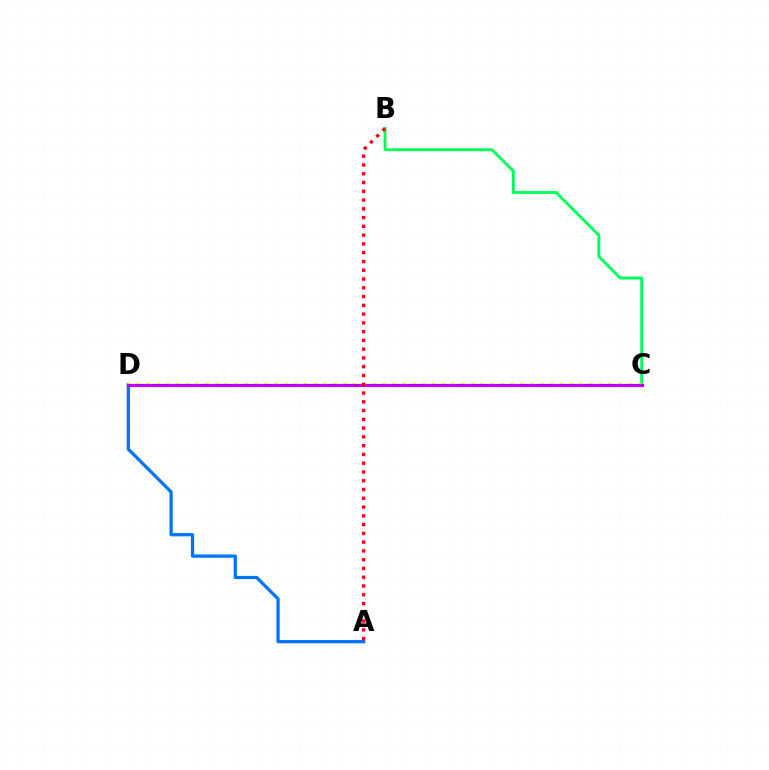{('B', 'C'): [{'color': '#00ff5c', 'line_style': 'solid', 'thickness': 2.09}], ('A', 'D'): [{'color': '#0074ff', 'line_style': 'solid', 'thickness': 2.35}], ('C', 'D'): [{'color': '#d1ff00', 'line_style': 'dotted', 'thickness': 2.67}, {'color': '#b900ff', 'line_style': 'solid', 'thickness': 2.27}], ('A', 'B'): [{'color': '#ff0000', 'line_style': 'dotted', 'thickness': 2.38}]}